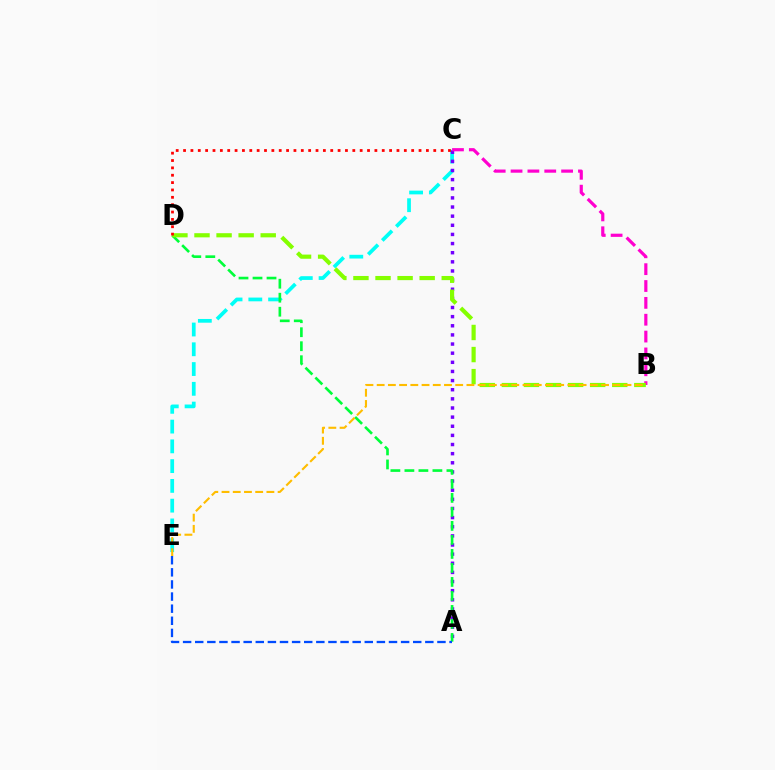{('C', 'E'): [{'color': '#00fff6', 'line_style': 'dashed', 'thickness': 2.69}], ('A', 'C'): [{'color': '#7200ff', 'line_style': 'dotted', 'thickness': 2.48}], ('A', 'D'): [{'color': '#00ff39', 'line_style': 'dashed', 'thickness': 1.9}], ('B', 'C'): [{'color': '#ff00cf', 'line_style': 'dashed', 'thickness': 2.29}], ('B', 'D'): [{'color': '#84ff00', 'line_style': 'dashed', 'thickness': 3.0}], ('B', 'E'): [{'color': '#ffbd00', 'line_style': 'dashed', 'thickness': 1.52}], ('A', 'E'): [{'color': '#004bff', 'line_style': 'dashed', 'thickness': 1.65}], ('C', 'D'): [{'color': '#ff0000', 'line_style': 'dotted', 'thickness': 2.0}]}